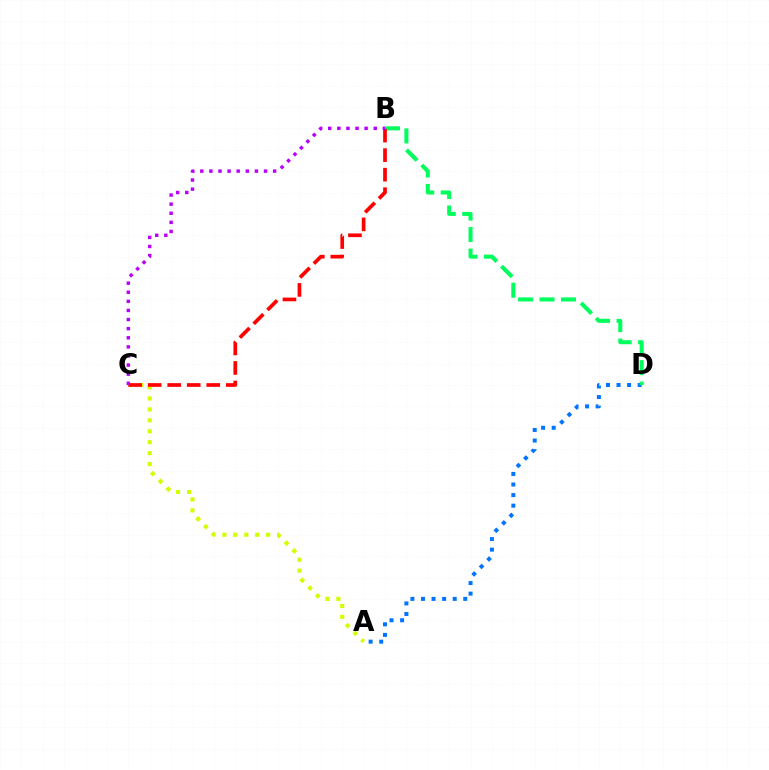{('A', 'D'): [{'color': '#0074ff', 'line_style': 'dotted', 'thickness': 2.87}], ('A', 'C'): [{'color': '#d1ff00', 'line_style': 'dotted', 'thickness': 2.97}], ('B', 'D'): [{'color': '#00ff5c', 'line_style': 'dashed', 'thickness': 2.92}], ('B', 'C'): [{'color': '#ff0000', 'line_style': 'dashed', 'thickness': 2.65}, {'color': '#b900ff', 'line_style': 'dotted', 'thickness': 2.47}]}